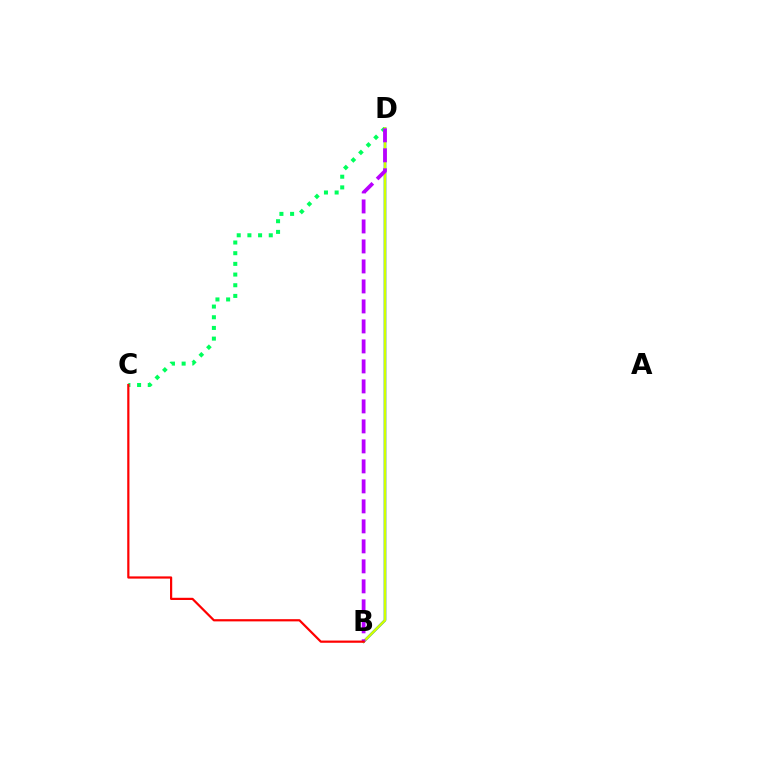{('B', 'D'): [{'color': '#0074ff', 'line_style': 'solid', 'thickness': 1.86}, {'color': '#d1ff00', 'line_style': 'solid', 'thickness': 1.77}, {'color': '#b900ff', 'line_style': 'dashed', 'thickness': 2.72}], ('C', 'D'): [{'color': '#00ff5c', 'line_style': 'dotted', 'thickness': 2.9}], ('B', 'C'): [{'color': '#ff0000', 'line_style': 'solid', 'thickness': 1.59}]}